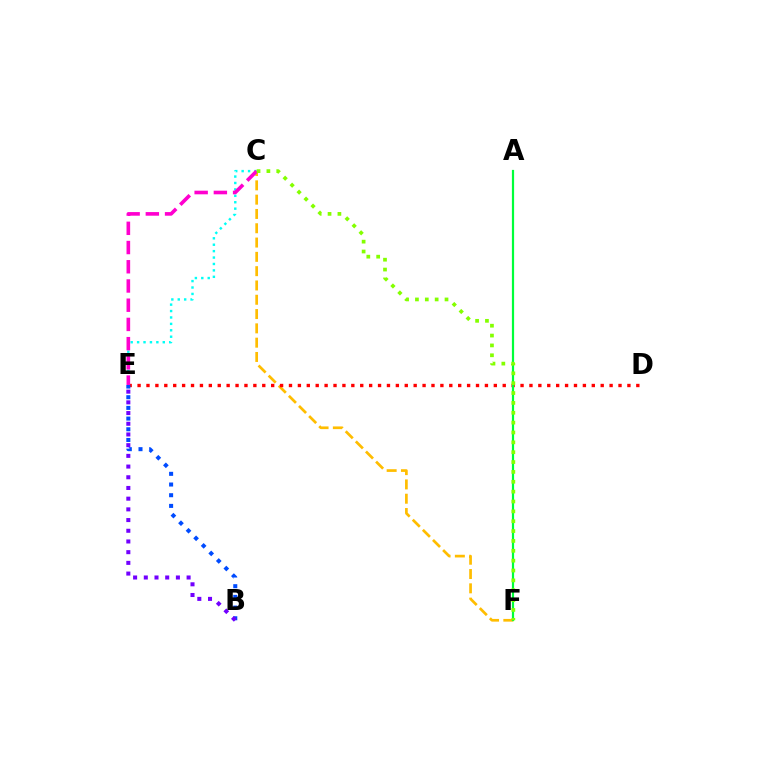{('C', 'F'): [{'color': '#ffbd00', 'line_style': 'dashed', 'thickness': 1.94}, {'color': '#84ff00', 'line_style': 'dotted', 'thickness': 2.68}], ('D', 'E'): [{'color': '#ff0000', 'line_style': 'dotted', 'thickness': 2.42}], ('C', 'E'): [{'color': '#00fff6', 'line_style': 'dotted', 'thickness': 1.74}, {'color': '#ff00cf', 'line_style': 'dashed', 'thickness': 2.61}], ('A', 'F'): [{'color': '#00ff39', 'line_style': 'solid', 'thickness': 1.59}], ('B', 'E'): [{'color': '#004bff', 'line_style': 'dotted', 'thickness': 2.9}, {'color': '#7200ff', 'line_style': 'dotted', 'thickness': 2.91}]}